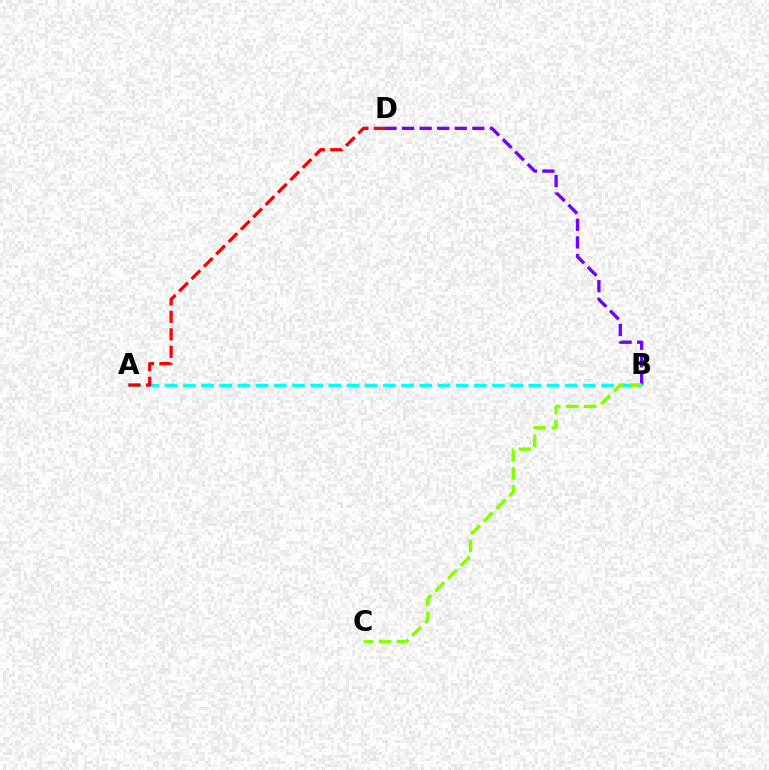{('B', 'D'): [{'color': '#7200ff', 'line_style': 'dashed', 'thickness': 2.39}], ('A', 'B'): [{'color': '#00fff6', 'line_style': 'dashed', 'thickness': 2.47}], ('A', 'D'): [{'color': '#ff0000', 'line_style': 'dashed', 'thickness': 2.37}], ('B', 'C'): [{'color': '#84ff00', 'line_style': 'dashed', 'thickness': 2.44}]}